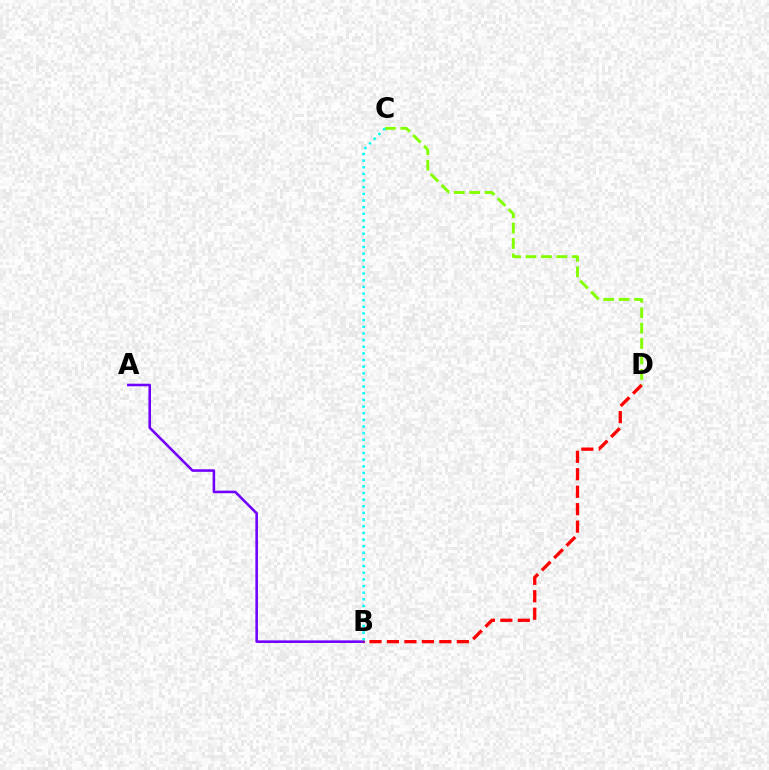{('A', 'B'): [{'color': '#7200ff', 'line_style': 'solid', 'thickness': 1.86}], ('C', 'D'): [{'color': '#84ff00', 'line_style': 'dashed', 'thickness': 2.1}], ('B', 'C'): [{'color': '#00fff6', 'line_style': 'dotted', 'thickness': 1.81}], ('B', 'D'): [{'color': '#ff0000', 'line_style': 'dashed', 'thickness': 2.37}]}